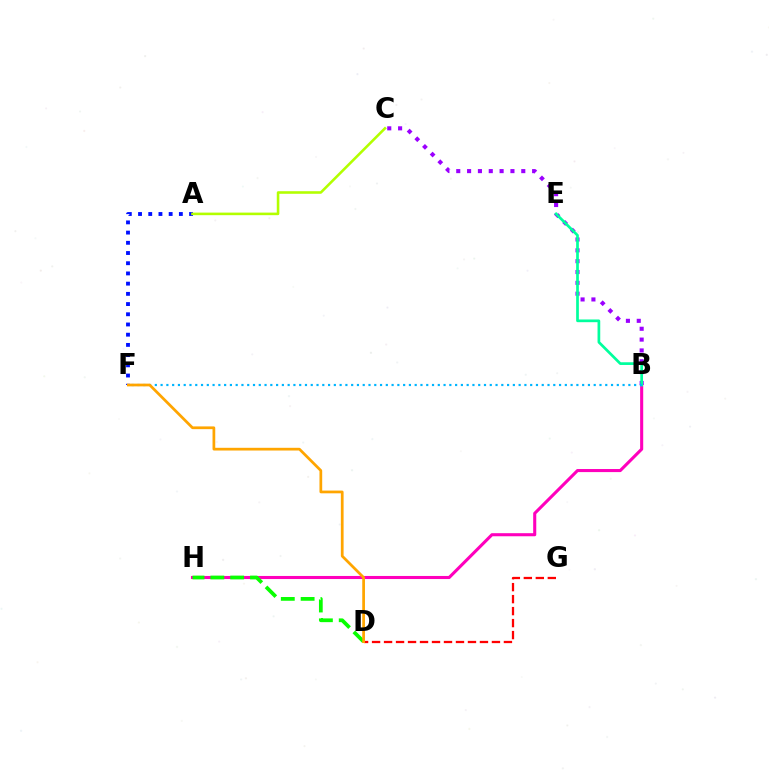{('B', 'H'): [{'color': '#ff00bd', 'line_style': 'solid', 'thickness': 2.22}], ('B', 'C'): [{'color': '#9b00ff', 'line_style': 'dotted', 'thickness': 2.94}], ('B', 'E'): [{'color': '#00ff9d', 'line_style': 'solid', 'thickness': 1.95}], ('B', 'F'): [{'color': '#00b5ff', 'line_style': 'dotted', 'thickness': 1.57}], ('A', 'F'): [{'color': '#0010ff', 'line_style': 'dotted', 'thickness': 2.77}], ('D', 'H'): [{'color': '#08ff00', 'line_style': 'dashed', 'thickness': 2.69}], ('A', 'C'): [{'color': '#b3ff00', 'line_style': 'solid', 'thickness': 1.86}], ('D', 'G'): [{'color': '#ff0000', 'line_style': 'dashed', 'thickness': 1.63}], ('D', 'F'): [{'color': '#ffa500', 'line_style': 'solid', 'thickness': 1.97}]}